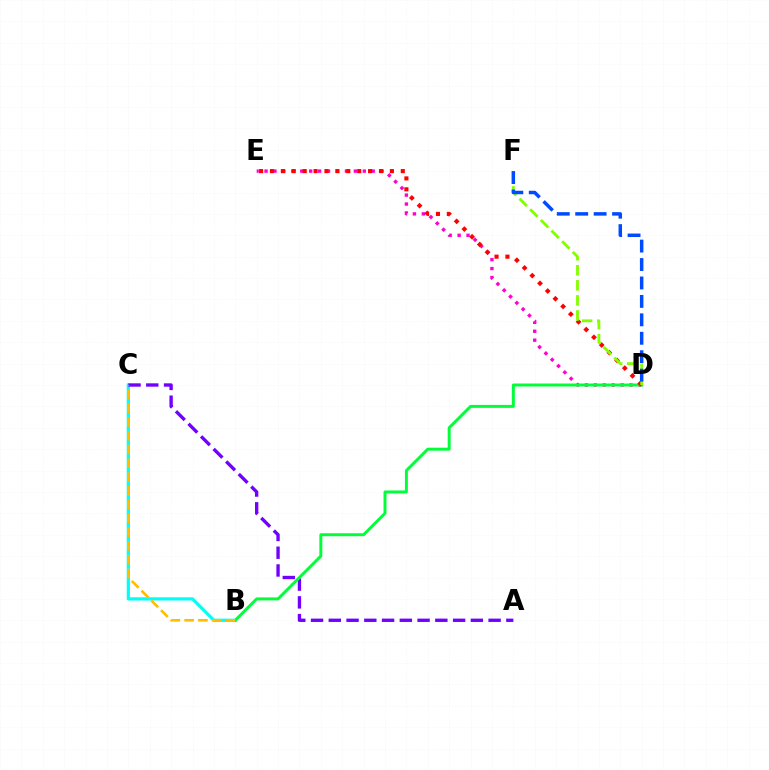{('B', 'C'): [{'color': '#00fff6', 'line_style': 'solid', 'thickness': 2.31}, {'color': '#ffbd00', 'line_style': 'dashed', 'thickness': 1.87}], ('A', 'C'): [{'color': '#7200ff', 'line_style': 'dashed', 'thickness': 2.41}], ('D', 'E'): [{'color': '#ff00cf', 'line_style': 'dotted', 'thickness': 2.43}, {'color': '#ff0000', 'line_style': 'dotted', 'thickness': 2.96}], ('B', 'D'): [{'color': '#00ff39', 'line_style': 'solid', 'thickness': 2.13}], ('D', 'F'): [{'color': '#84ff00', 'line_style': 'dashed', 'thickness': 2.05}, {'color': '#004bff', 'line_style': 'dashed', 'thickness': 2.5}]}